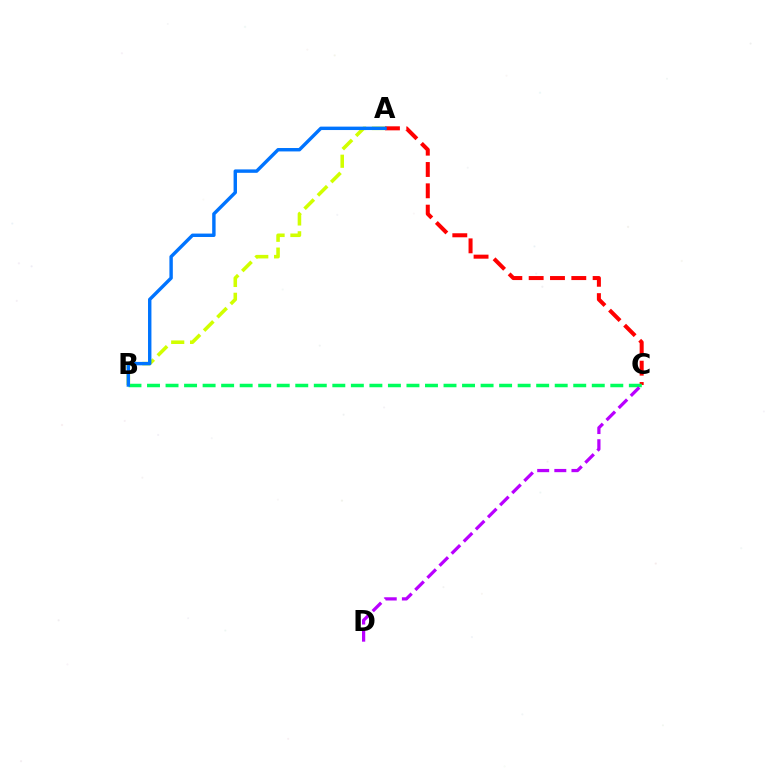{('A', 'C'): [{'color': '#ff0000', 'line_style': 'dashed', 'thickness': 2.9}], ('B', 'C'): [{'color': '#00ff5c', 'line_style': 'dashed', 'thickness': 2.52}], ('C', 'D'): [{'color': '#b900ff', 'line_style': 'dashed', 'thickness': 2.33}], ('A', 'B'): [{'color': '#d1ff00', 'line_style': 'dashed', 'thickness': 2.56}, {'color': '#0074ff', 'line_style': 'solid', 'thickness': 2.46}]}